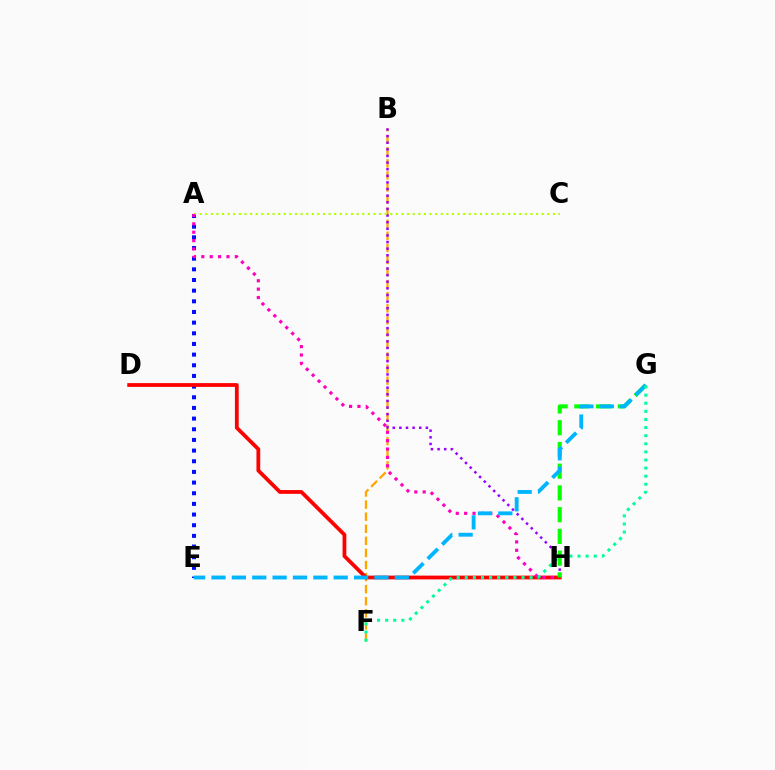{('B', 'F'): [{'color': '#ffa500', 'line_style': 'dashed', 'thickness': 1.64}], ('A', 'E'): [{'color': '#0010ff', 'line_style': 'dotted', 'thickness': 2.9}], ('B', 'H'): [{'color': '#9b00ff', 'line_style': 'dotted', 'thickness': 1.8}], ('D', 'H'): [{'color': '#ff0000', 'line_style': 'solid', 'thickness': 2.72}], ('A', 'C'): [{'color': '#b3ff00', 'line_style': 'dotted', 'thickness': 1.52}], ('G', 'H'): [{'color': '#08ff00', 'line_style': 'dashed', 'thickness': 2.95}], ('A', 'H'): [{'color': '#ff00bd', 'line_style': 'dotted', 'thickness': 2.28}], ('E', 'G'): [{'color': '#00b5ff', 'line_style': 'dashed', 'thickness': 2.77}], ('F', 'G'): [{'color': '#00ff9d', 'line_style': 'dotted', 'thickness': 2.2}]}